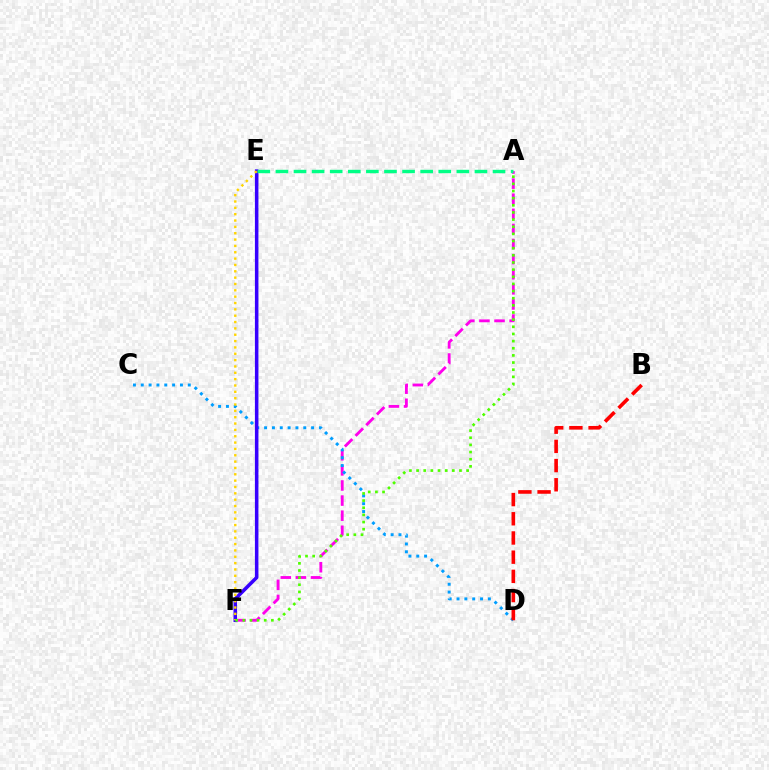{('A', 'F'): [{'color': '#ff00ed', 'line_style': 'dashed', 'thickness': 2.05}, {'color': '#4fff00', 'line_style': 'dotted', 'thickness': 1.94}], ('C', 'D'): [{'color': '#009eff', 'line_style': 'dotted', 'thickness': 2.13}], ('E', 'F'): [{'color': '#3700ff', 'line_style': 'solid', 'thickness': 2.54}, {'color': '#ffd500', 'line_style': 'dotted', 'thickness': 1.72}], ('A', 'E'): [{'color': '#00ff86', 'line_style': 'dashed', 'thickness': 2.46}], ('B', 'D'): [{'color': '#ff0000', 'line_style': 'dashed', 'thickness': 2.61}]}